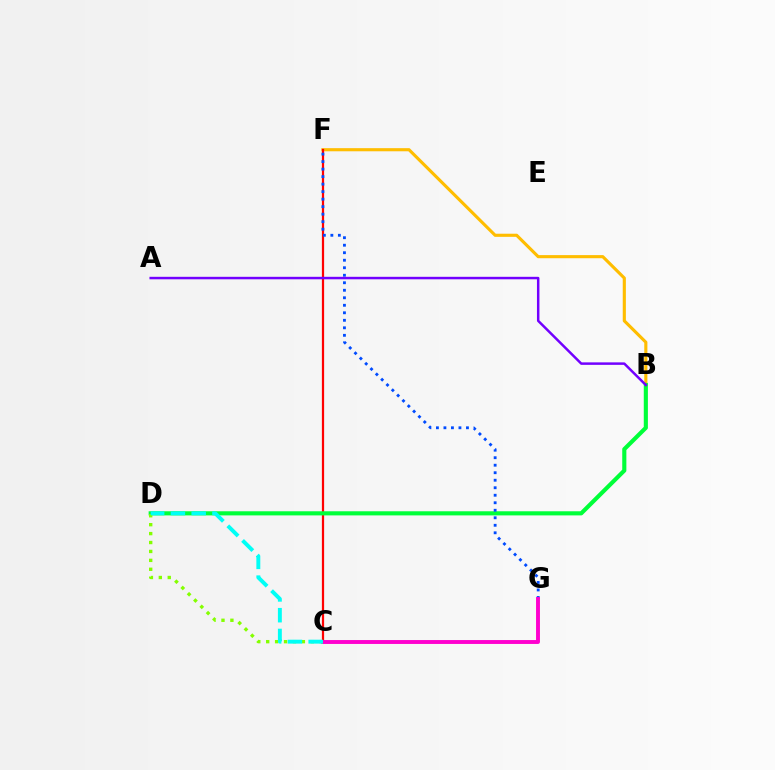{('B', 'F'): [{'color': '#ffbd00', 'line_style': 'solid', 'thickness': 2.25}], ('C', 'F'): [{'color': '#ff0000', 'line_style': 'solid', 'thickness': 1.61}], ('B', 'D'): [{'color': '#00ff39', 'line_style': 'solid', 'thickness': 2.97}], ('F', 'G'): [{'color': '#004bff', 'line_style': 'dotted', 'thickness': 2.04}], ('C', 'G'): [{'color': '#ff00cf', 'line_style': 'solid', 'thickness': 2.81}], ('A', 'B'): [{'color': '#7200ff', 'line_style': 'solid', 'thickness': 1.79}], ('C', 'D'): [{'color': '#84ff00', 'line_style': 'dotted', 'thickness': 2.42}, {'color': '#00fff6', 'line_style': 'dashed', 'thickness': 2.82}]}